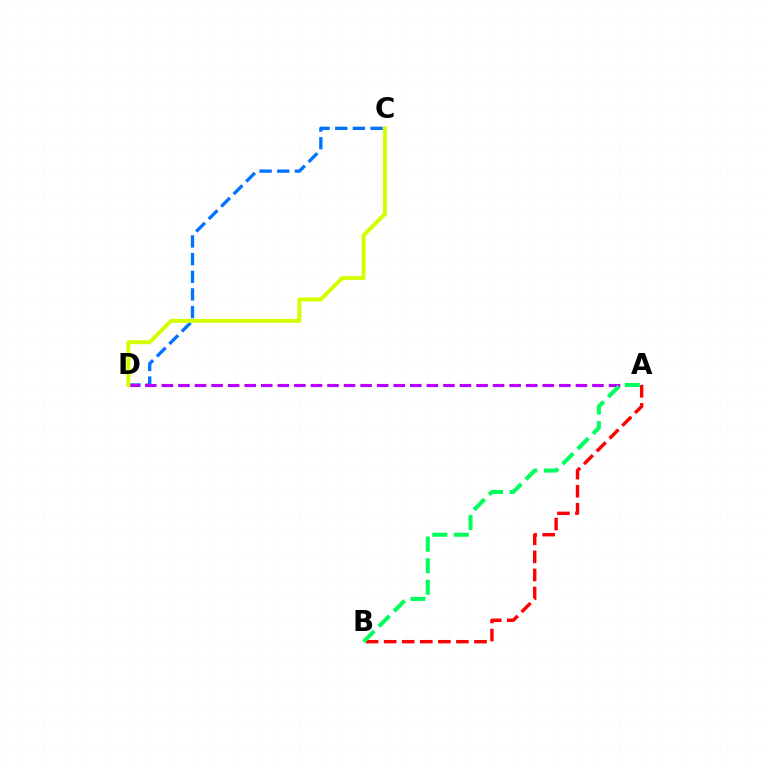{('C', 'D'): [{'color': '#0074ff', 'line_style': 'dashed', 'thickness': 2.4}, {'color': '#d1ff00', 'line_style': 'solid', 'thickness': 2.84}], ('A', 'D'): [{'color': '#b900ff', 'line_style': 'dashed', 'thickness': 2.25}], ('A', 'B'): [{'color': '#ff0000', 'line_style': 'dashed', 'thickness': 2.45}, {'color': '#00ff5c', 'line_style': 'dashed', 'thickness': 2.92}]}